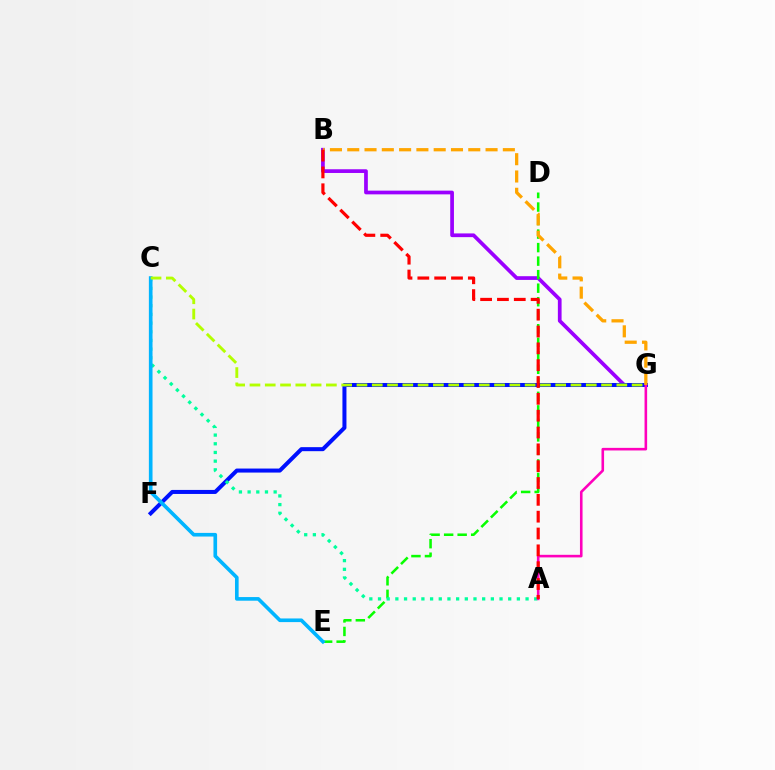{('B', 'G'): [{'color': '#9b00ff', 'line_style': 'solid', 'thickness': 2.68}, {'color': '#ffa500', 'line_style': 'dashed', 'thickness': 2.35}], ('D', 'E'): [{'color': '#08ff00', 'line_style': 'dashed', 'thickness': 1.84}], ('F', 'G'): [{'color': '#0010ff', 'line_style': 'solid', 'thickness': 2.89}], ('A', 'C'): [{'color': '#00ff9d', 'line_style': 'dotted', 'thickness': 2.36}], ('C', 'E'): [{'color': '#00b5ff', 'line_style': 'solid', 'thickness': 2.62}], ('A', 'G'): [{'color': '#ff00bd', 'line_style': 'solid', 'thickness': 1.87}], ('C', 'G'): [{'color': '#b3ff00', 'line_style': 'dashed', 'thickness': 2.08}], ('A', 'B'): [{'color': '#ff0000', 'line_style': 'dashed', 'thickness': 2.29}]}